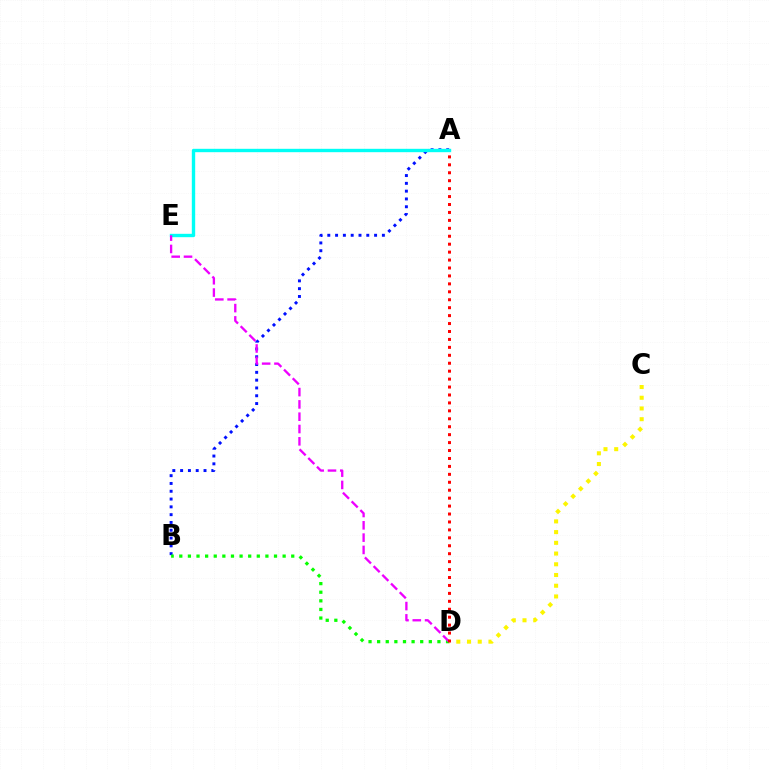{('A', 'B'): [{'color': '#0010ff', 'line_style': 'dotted', 'thickness': 2.12}], ('B', 'D'): [{'color': '#08ff00', 'line_style': 'dotted', 'thickness': 2.34}], ('A', 'E'): [{'color': '#00fff6', 'line_style': 'solid', 'thickness': 2.43}], ('C', 'D'): [{'color': '#fcf500', 'line_style': 'dotted', 'thickness': 2.91}], ('D', 'E'): [{'color': '#ee00ff', 'line_style': 'dashed', 'thickness': 1.67}], ('A', 'D'): [{'color': '#ff0000', 'line_style': 'dotted', 'thickness': 2.16}]}